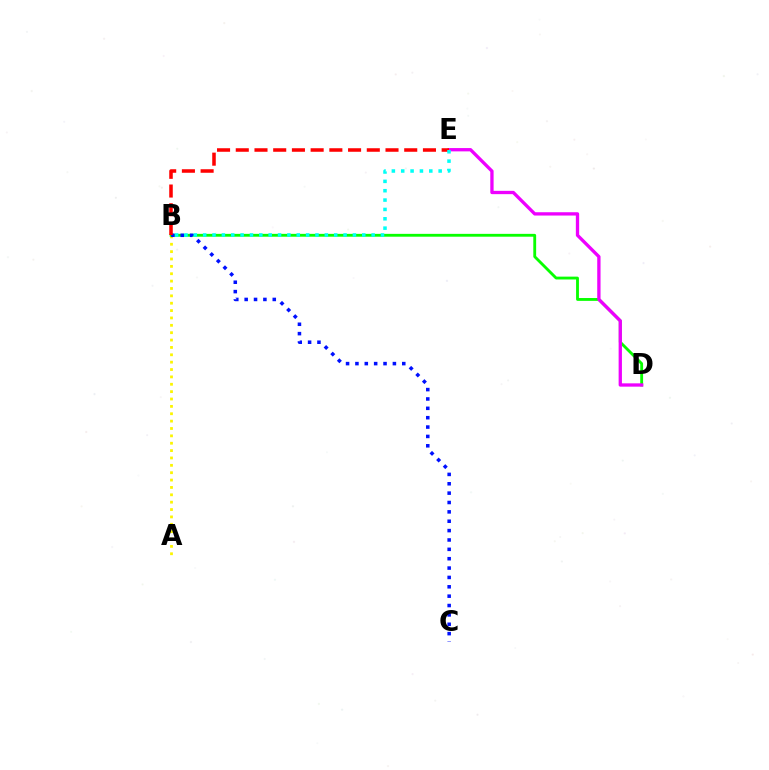{('A', 'B'): [{'color': '#fcf500', 'line_style': 'dotted', 'thickness': 2.0}], ('B', 'D'): [{'color': '#08ff00', 'line_style': 'solid', 'thickness': 2.05}], ('B', 'C'): [{'color': '#0010ff', 'line_style': 'dotted', 'thickness': 2.54}], ('D', 'E'): [{'color': '#ee00ff', 'line_style': 'solid', 'thickness': 2.38}], ('B', 'E'): [{'color': '#ff0000', 'line_style': 'dashed', 'thickness': 2.54}, {'color': '#00fff6', 'line_style': 'dotted', 'thickness': 2.54}]}